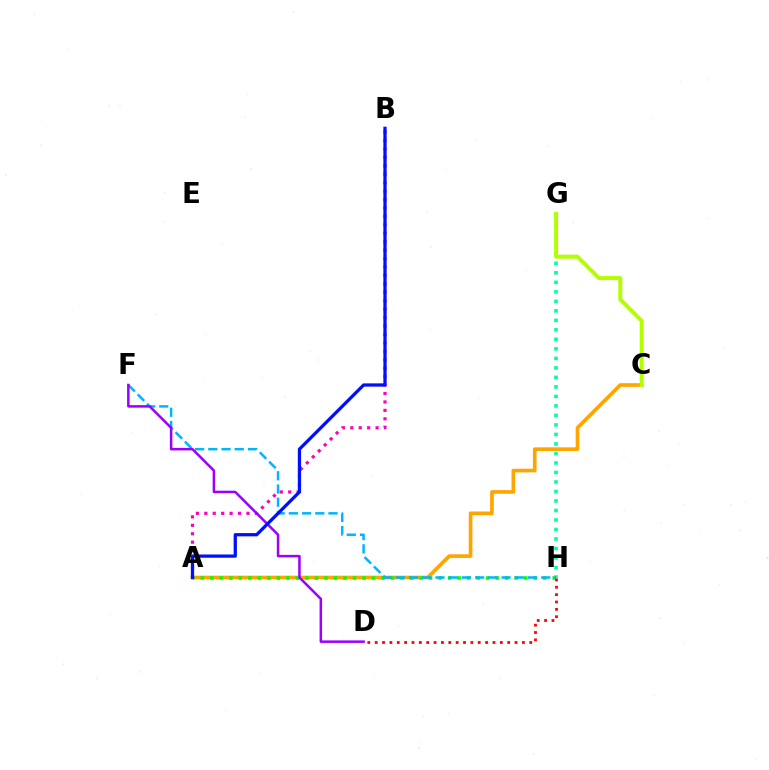{('A', 'C'): [{'color': '#ffa500', 'line_style': 'solid', 'thickness': 2.64}], ('G', 'H'): [{'color': '#00ff9d', 'line_style': 'dotted', 'thickness': 2.58}], ('A', 'H'): [{'color': '#08ff00', 'line_style': 'dotted', 'thickness': 2.58}], ('A', 'B'): [{'color': '#ff00bd', 'line_style': 'dotted', 'thickness': 2.29}, {'color': '#0010ff', 'line_style': 'solid', 'thickness': 2.35}], ('F', 'H'): [{'color': '#00b5ff', 'line_style': 'dashed', 'thickness': 1.8}], ('C', 'G'): [{'color': '#b3ff00', 'line_style': 'solid', 'thickness': 2.87}], ('D', 'F'): [{'color': '#9b00ff', 'line_style': 'solid', 'thickness': 1.81}], ('D', 'H'): [{'color': '#ff0000', 'line_style': 'dotted', 'thickness': 2.0}]}